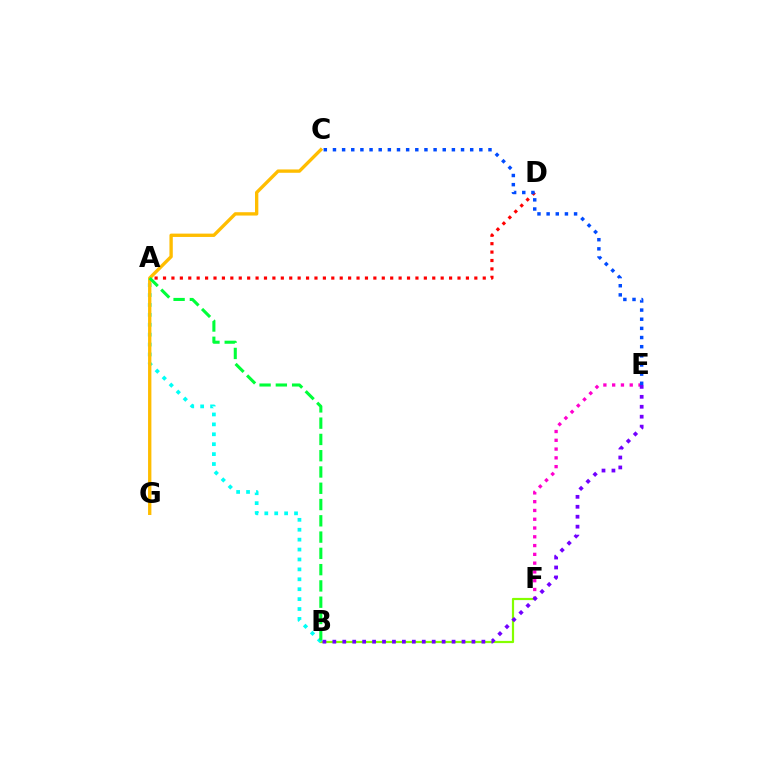{('B', 'F'): [{'color': '#84ff00', 'line_style': 'solid', 'thickness': 1.58}], ('A', 'B'): [{'color': '#00fff6', 'line_style': 'dotted', 'thickness': 2.69}, {'color': '#00ff39', 'line_style': 'dashed', 'thickness': 2.21}], ('E', 'F'): [{'color': '#ff00cf', 'line_style': 'dotted', 'thickness': 2.39}], ('A', 'D'): [{'color': '#ff0000', 'line_style': 'dotted', 'thickness': 2.29}], ('C', 'G'): [{'color': '#ffbd00', 'line_style': 'solid', 'thickness': 2.4}], ('B', 'E'): [{'color': '#7200ff', 'line_style': 'dotted', 'thickness': 2.7}], ('C', 'E'): [{'color': '#004bff', 'line_style': 'dotted', 'thickness': 2.49}]}